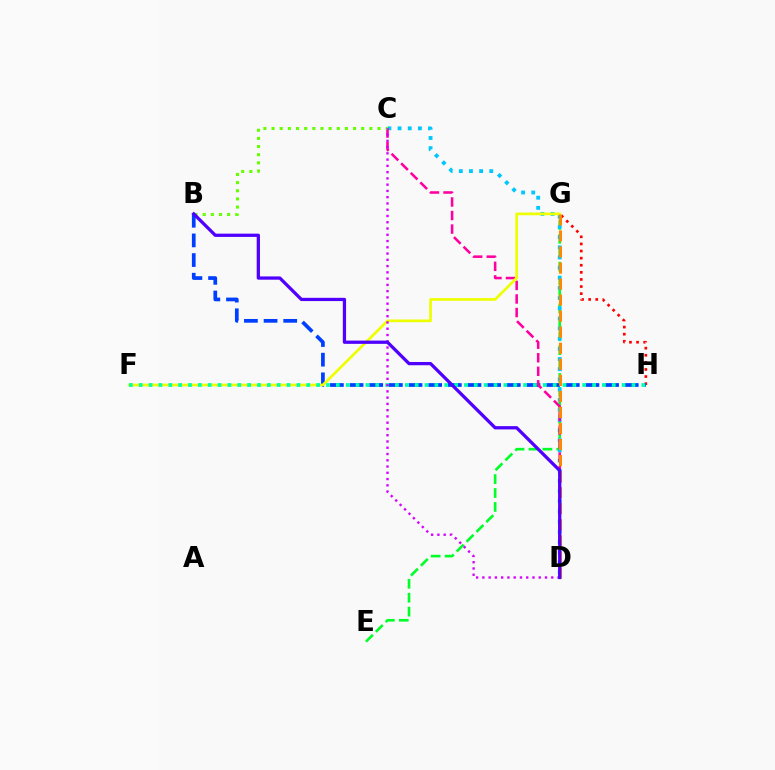{('G', 'H'): [{'color': '#ff0000', 'line_style': 'dotted', 'thickness': 1.93}], ('B', 'H'): [{'color': '#003fff', 'line_style': 'dashed', 'thickness': 2.67}], ('E', 'G'): [{'color': '#00ff27', 'line_style': 'dashed', 'thickness': 1.89}], ('C', 'D'): [{'color': '#00c7ff', 'line_style': 'dotted', 'thickness': 2.76}, {'color': '#ff00a0', 'line_style': 'dashed', 'thickness': 1.84}, {'color': '#d600ff', 'line_style': 'dotted', 'thickness': 1.7}], ('B', 'C'): [{'color': '#66ff00', 'line_style': 'dotted', 'thickness': 2.21}], ('F', 'G'): [{'color': '#eeff00', 'line_style': 'solid', 'thickness': 1.94}], ('D', 'G'): [{'color': '#ff8800', 'line_style': 'dashed', 'thickness': 2.18}], ('F', 'H'): [{'color': '#00ffaf', 'line_style': 'dotted', 'thickness': 2.68}], ('B', 'D'): [{'color': '#4f00ff', 'line_style': 'solid', 'thickness': 2.35}]}